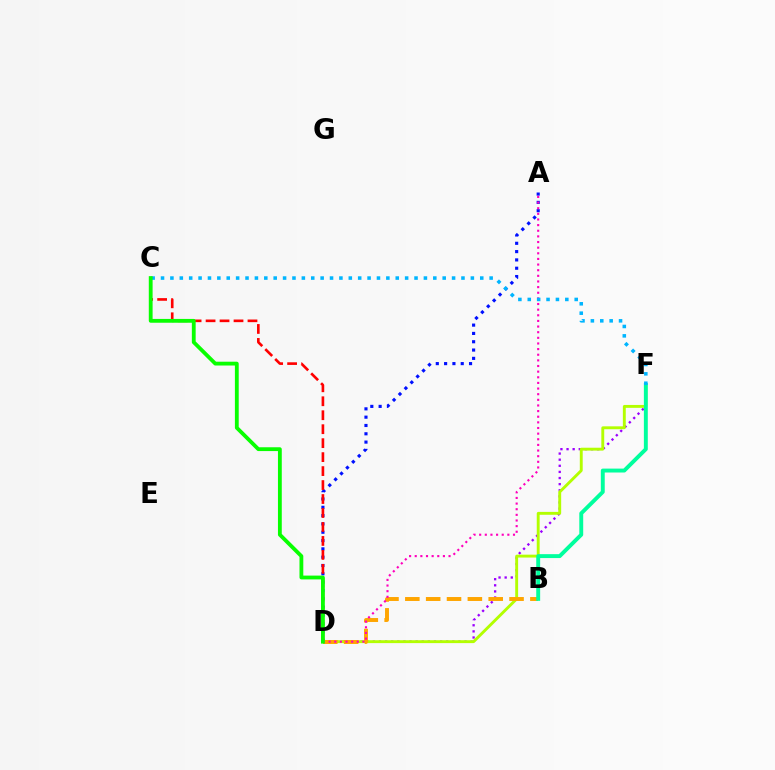{('A', 'D'): [{'color': '#0010ff', 'line_style': 'dotted', 'thickness': 2.26}, {'color': '#ff00bd', 'line_style': 'dotted', 'thickness': 1.53}], ('D', 'F'): [{'color': '#9b00ff', 'line_style': 'dotted', 'thickness': 1.66}, {'color': '#b3ff00', 'line_style': 'solid', 'thickness': 2.08}], ('C', 'D'): [{'color': '#ff0000', 'line_style': 'dashed', 'thickness': 1.9}, {'color': '#08ff00', 'line_style': 'solid', 'thickness': 2.75}], ('B', 'D'): [{'color': '#ffa500', 'line_style': 'dashed', 'thickness': 2.83}], ('B', 'F'): [{'color': '#00ff9d', 'line_style': 'solid', 'thickness': 2.81}], ('C', 'F'): [{'color': '#00b5ff', 'line_style': 'dotted', 'thickness': 2.55}]}